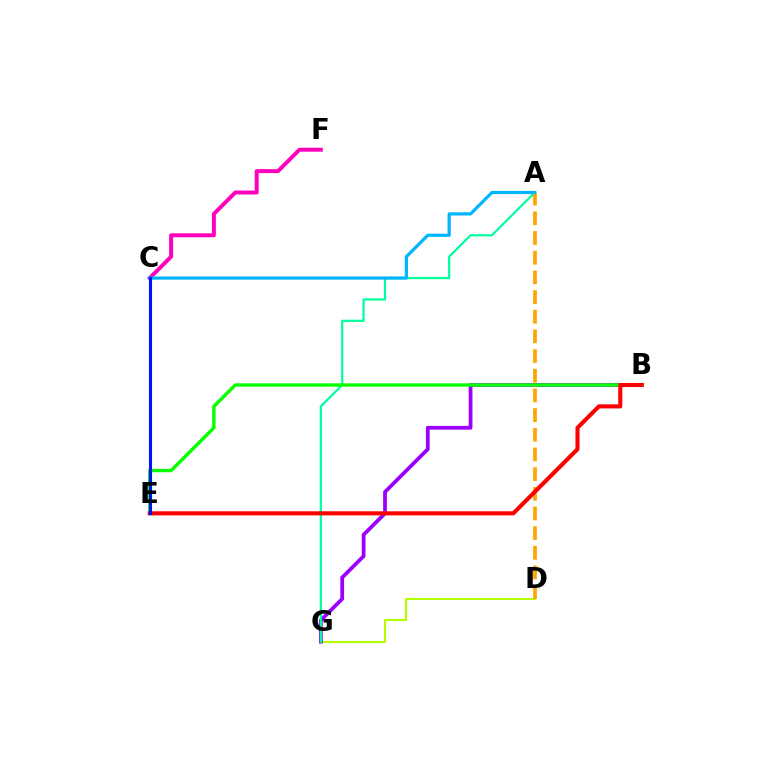{('D', 'G'): [{'color': '#b3ff00', 'line_style': 'solid', 'thickness': 1.5}], ('B', 'G'): [{'color': '#9b00ff', 'line_style': 'solid', 'thickness': 2.72}], ('A', 'G'): [{'color': '#00ff9d', 'line_style': 'solid', 'thickness': 1.59}], ('C', 'F'): [{'color': '#ff00bd', 'line_style': 'solid', 'thickness': 2.84}], ('A', 'D'): [{'color': '#ffa500', 'line_style': 'dashed', 'thickness': 2.67}], ('A', 'C'): [{'color': '#00b5ff', 'line_style': 'solid', 'thickness': 2.3}], ('B', 'E'): [{'color': '#08ff00', 'line_style': 'solid', 'thickness': 2.45}, {'color': '#ff0000', 'line_style': 'solid', 'thickness': 2.94}], ('C', 'E'): [{'color': '#0010ff', 'line_style': 'solid', 'thickness': 2.23}]}